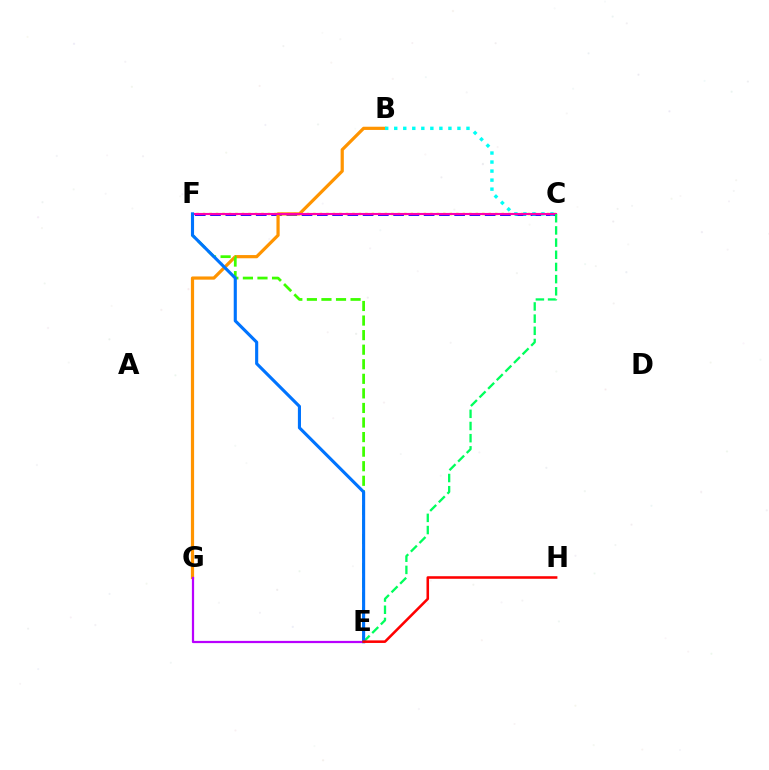{('C', 'F'): [{'color': '#d1ff00', 'line_style': 'dotted', 'thickness': 1.76}, {'color': '#2500ff', 'line_style': 'dashed', 'thickness': 2.07}, {'color': '#ff00ac', 'line_style': 'solid', 'thickness': 1.52}], ('B', 'G'): [{'color': '#ff9400', 'line_style': 'solid', 'thickness': 2.31}], ('B', 'C'): [{'color': '#00fff6', 'line_style': 'dotted', 'thickness': 2.45}], ('C', 'E'): [{'color': '#00ff5c', 'line_style': 'dashed', 'thickness': 1.65}], ('E', 'G'): [{'color': '#b900ff', 'line_style': 'solid', 'thickness': 1.6}], ('E', 'F'): [{'color': '#3dff00', 'line_style': 'dashed', 'thickness': 1.98}, {'color': '#0074ff', 'line_style': 'solid', 'thickness': 2.24}], ('E', 'H'): [{'color': '#ff0000', 'line_style': 'solid', 'thickness': 1.84}]}